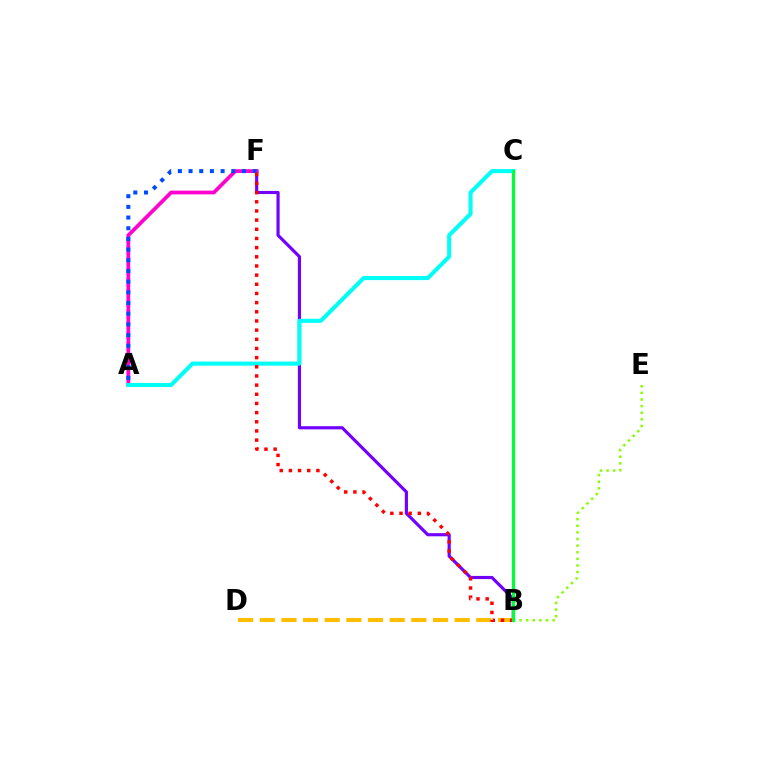{('B', 'F'): [{'color': '#7200ff', 'line_style': 'solid', 'thickness': 2.27}, {'color': '#ff0000', 'line_style': 'dotted', 'thickness': 2.49}], ('B', 'D'): [{'color': '#ffbd00', 'line_style': 'dashed', 'thickness': 2.94}], ('A', 'F'): [{'color': '#ff00cf', 'line_style': 'solid', 'thickness': 2.69}, {'color': '#004bff', 'line_style': 'dotted', 'thickness': 2.9}], ('A', 'C'): [{'color': '#00fff6', 'line_style': 'solid', 'thickness': 2.94}], ('B', 'E'): [{'color': '#84ff00', 'line_style': 'dotted', 'thickness': 1.8}], ('B', 'C'): [{'color': '#00ff39', 'line_style': 'solid', 'thickness': 2.34}]}